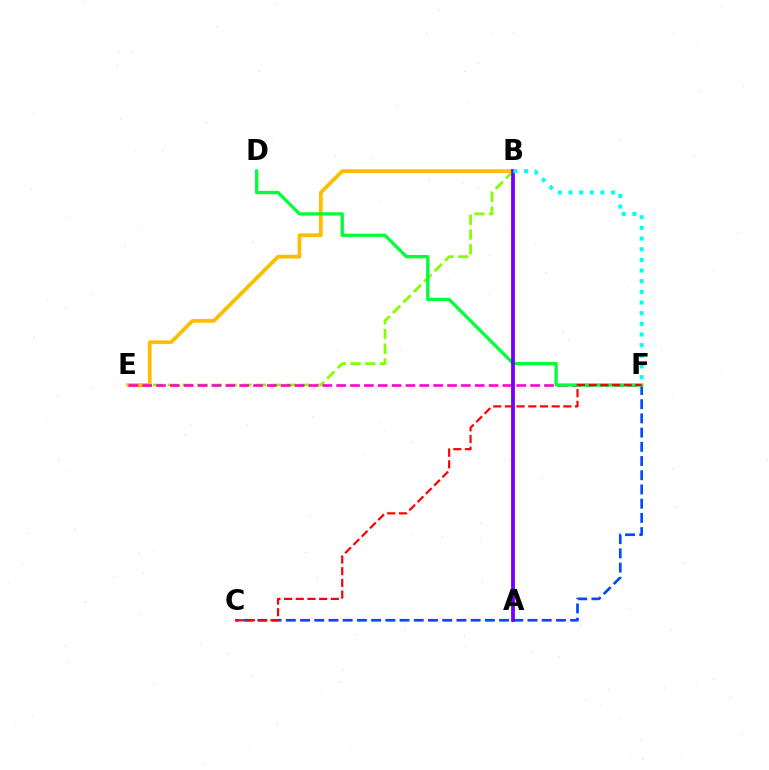{('B', 'E'): [{'color': '#84ff00', 'line_style': 'dashed', 'thickness': 2.0}, {'color': '#ffbd00', 'line_style': 'solid', 'thickness': 2.71}], ('C', 'F'): [{'color': '#004bff', 'line_style': 'dashed', 'thickness': 1.93}, {'color': '#ff0000', 'line_style': 'dashed', 'thickness': 1.59}], ('E', 'F'): [{'color': '#ff00cf', 'line_style': 'dashed', 'thickness': 1.88}], ('D', 'F'): [{'color': '#00ff39', 'line_style': 'solid', 'thickness': 2.37}], ('A', 'B'): [{'color': '#7200ff', 'line_style': 'solid', 'thickness': 2.73}], ('B', 'F'): [{'color': '#00fff6', 'line_style': 'dotted', 'thickness': 2.9}]}